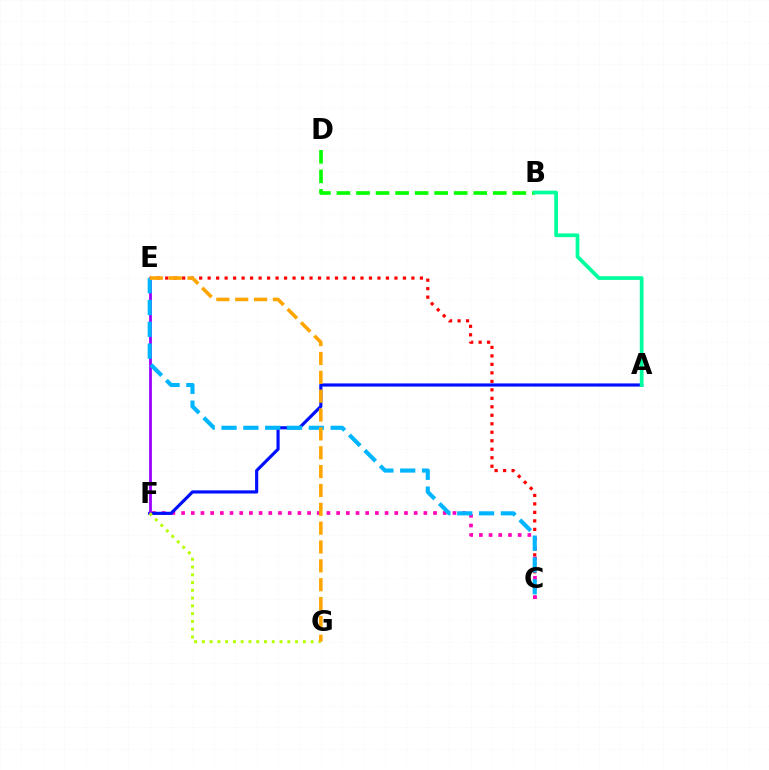{('C', 'E'): [{'color': '#ff0000', 'line_style': 'dotted', 'thickness': 2.31}, {'color': '#00b5ff', 'line_style': 'dashed', 'thickness': 2.96}], ('C', 'F'): [{'color': '#ff00bd', 'line_style': 'dotted', 'thickness': 2.63}], ('A', 'F'): [{'color': '#0010ff', 'line_style': 'solid', 'thickness': 2.28}], ('E', 'F'): [{'color': '#9b00ff', 'line_style': 'solid', 'thickness': 2.0}], ('B', 'D'): [{'color': '#08ff00', 'line_style': 'dashed', 'thickness': 2.65}], ('F', 'G'): [{'color': '#b3ff00', 'line_style': 'dotted', 'thickness': 2.11}], ('E', 'G'): [{'color': '#ffa500', 'line_style': 'dashed', 'thickness': 2.56}], ('A', 'B'): [{'color': '#00ff9d', 'line_style': 'solid', 'thickness': 2.69}]}